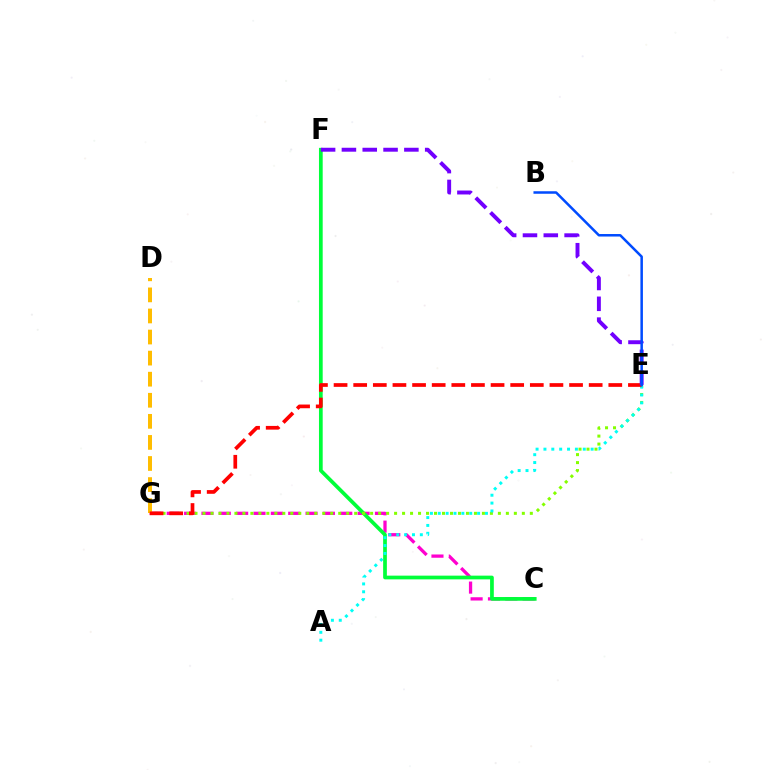{('C', 'G'): [{'color': '#ff00cf', 'line_style': 'dashed', 'thickness': 2.36}], ('C', 'F'): [{'color': '#00ff39', 'line_style': 'solid', 'thickness': 2.68}], ('E', 'G'): [{'color': '#84ff00', 'line_style': 'dotted', 'thickness': 2.17}, {'color': '#ff0000', 'line_style': 'dashed', 'thickness': 2.67}], ('A', 'E'): [{'color': '#00fff6', 'line_style': 'dotted', 'thickness': 2.14}], ('D', 'G'): [{'color': '#ffbd00', 'line_style': 'dashed', 'thickness': 2.86}], ('E', 'F'): [{'color': '#7200ff', 'line_style': 'dashed', 'thickness': 2.83}], ('B', 'E'): [{'color': '#004bff', 'line_style': 'solid', 'thickness': 1.81}]}